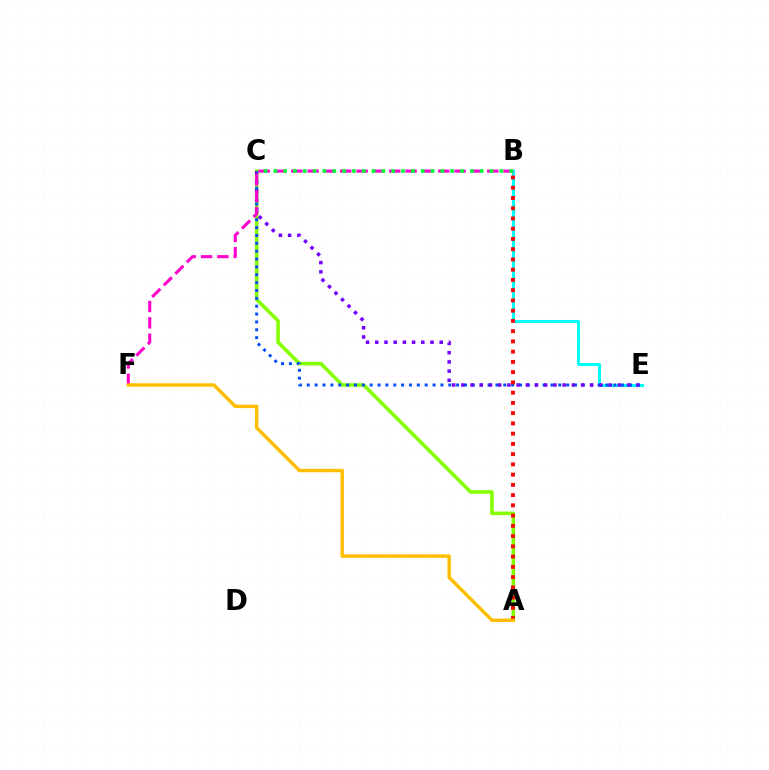{('B', 'E'): [{'color': '#00fff6', 'line_style': 'solid', 'thickness': 2.2}], ('A', 'C'): [{'color': '#84ff00', 'line_style': 'solid', 'thickness': 2.57}], ('C', 'E'): [{'color': '#004bff', 'line_style': 'dotted', 'thickness': 2.14}, {'color': '#7200ff', 'line_style': 'dotted', 'thickness': 2.5}], ('B', 'F'): [{'color': '#ff00cf', 'line_style': 'dashed', 'thickness': 2.22}], ('A', 'B'): [{'color': '#ff0000', 'line_style': 'dotted', 'thickness': 2.78}], ('B', 'C'): [{'color': '#00ff39', 'line_style': 'dotted', 'thickness': 2.67}], ('A', 'F'): [{'color': '#ffbd00', 'line_style': 'solid', 'thickness': 2.46}]}